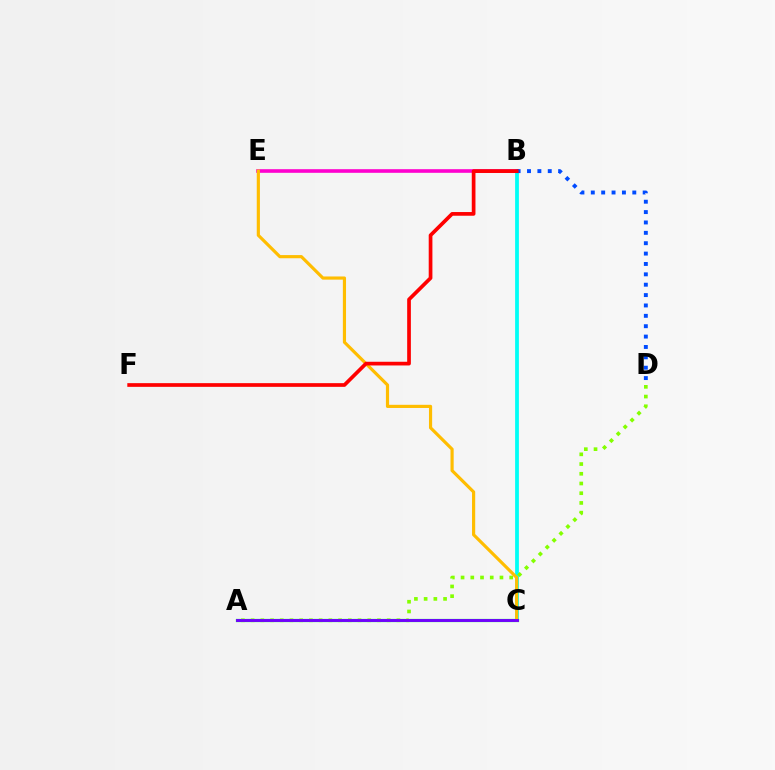{('B', 'C'): [{'color': '#00fff6', 'line_style': 'solid', 'thickness': 2.72}], ('B', 'E'): [{'color': '#ff00cf', 'line_style': 'solid', 'thickness': 2.6}], ('A', 'C'): [{'color': '#00ff39', 'line_style': 'solid', 'thickness': 2.34}, {'color': '#7200ff', 'line_style': 'solid', 'thickness': 2.09}], ('B', 'D'): [{'color': '#004bff', 'line_style': 'dotted', 'thickness': 2.82}], ('A', 'D'): [{'color': '#84ff00', 'line_style': 'dotted', 'thickness': 2.64}], ('C', 'E'): [{'color': '#ffbd00', 'line_style': 'solid', 'thickness': 2.28}], ('B', 'F'): [{'color': '#ff0000', 'line_style': 'solid', 'thickness': 2.66}]}